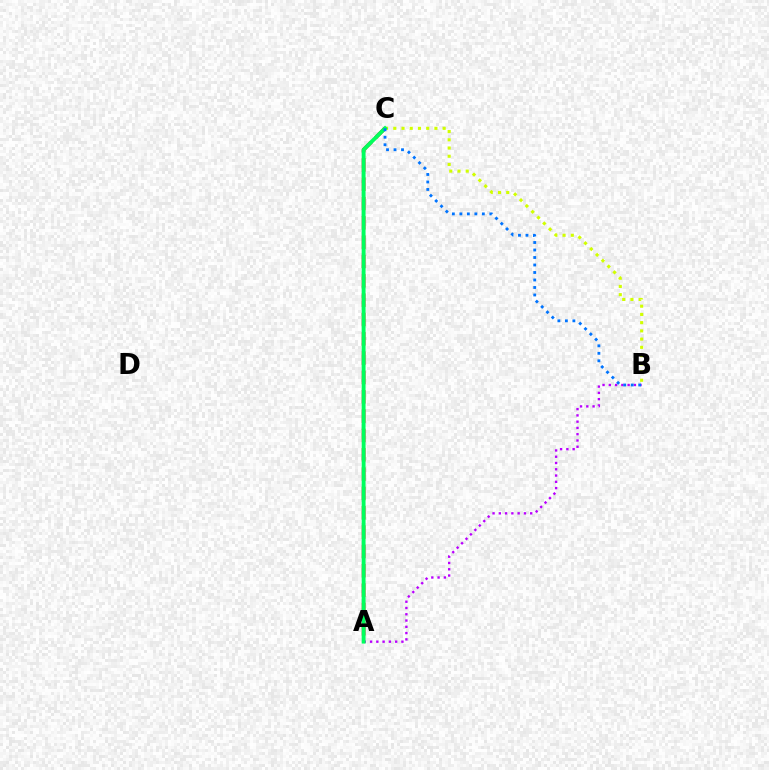{('A', 'C'): [{'color': '#ff0000', 'line_style': 'dashed', 'thickness': 2.63}, {'color': '#00ff5c', 'line_style': 'solid', 'thickness': 2.8}], ('A', 'B'): [{'color': '#b900ff', 'line_style': 'dotted', 'thickness': 1.7}], ('B', 'C'): [{'color': '#d1ff00', 'line_style': 'dotted', 'thickness': 2.24}, {'color': '#0074ff', 'line_style': 'dotted', 'thickness': 2.04}]}